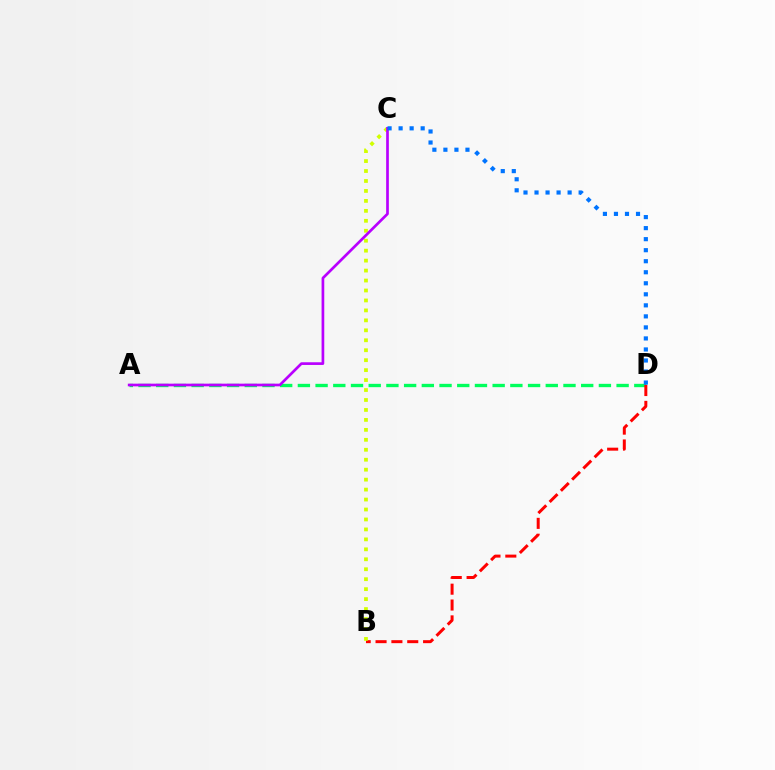{('A', 'D'): [{'color': '#00ff5c', 'line_style': 'dashed', 'thickness': 2.41}], ('B', 'D'): [{'color': '#ff0000', 'line_style': 'dashed', 'thickness': 2.15}], ('B', 'C'): [{'color': '#d1ff00', 'line_style': 'dotted', 'thickness': 2.7}], ('A', 'C'): [{'color': '#b900ff', 'line_style': 'solid', 'thickness': 1.94}], ('C', 'D'): [{'color': '#0074ff', 'line_style': 'dotted', 'thickness': 3.0}]}